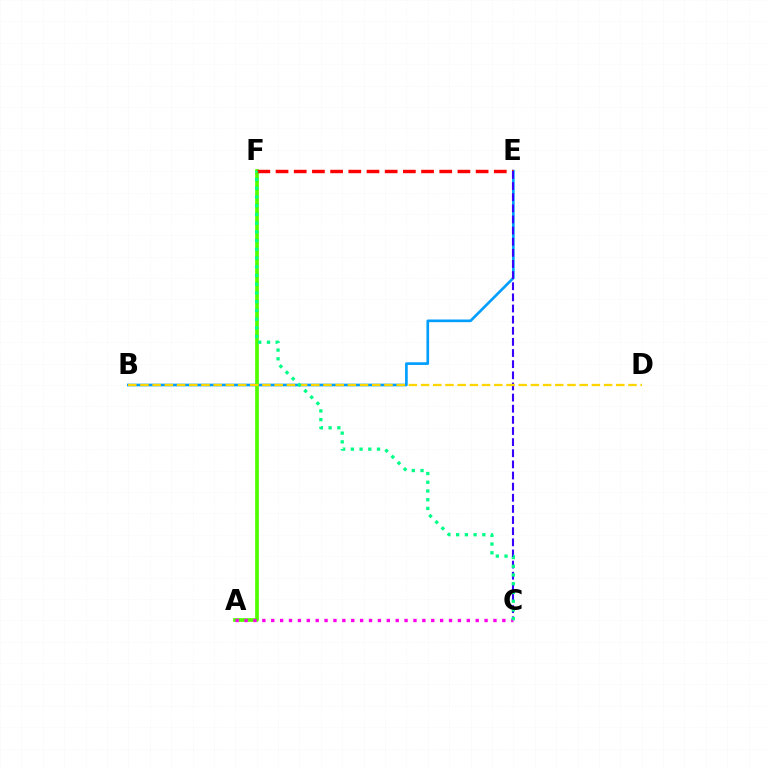{('B', 'E'): [{'color': '#009eff', 'line_style': 'solid', 'thickness': 1.92}], ('A', 'F'): [{'color': '#4fff00', 'line_style': 'solid', 'thickness': 2.66}], ('A', 'C'): [{'color': '#ff00ed', 'line_style': 'dotted', 'thickness': 2.42}], ('E', 'F'): [{'color': '#ff0000', 'line_style': 'dashed', 'thickness': 2.47}], ('C', 'E'): [{'color': '#3700ff', 'line_style': 'dashed', 'thickness': 1.51}], ('B', 'D'): [{'color': '#ffd500', 'line_style': 'dashed', 'thickness': 1.66}], ('C', 'F'): [{'color': '#00ff86', 'line_style': 'dotted', 'thickness': 2.37}]}